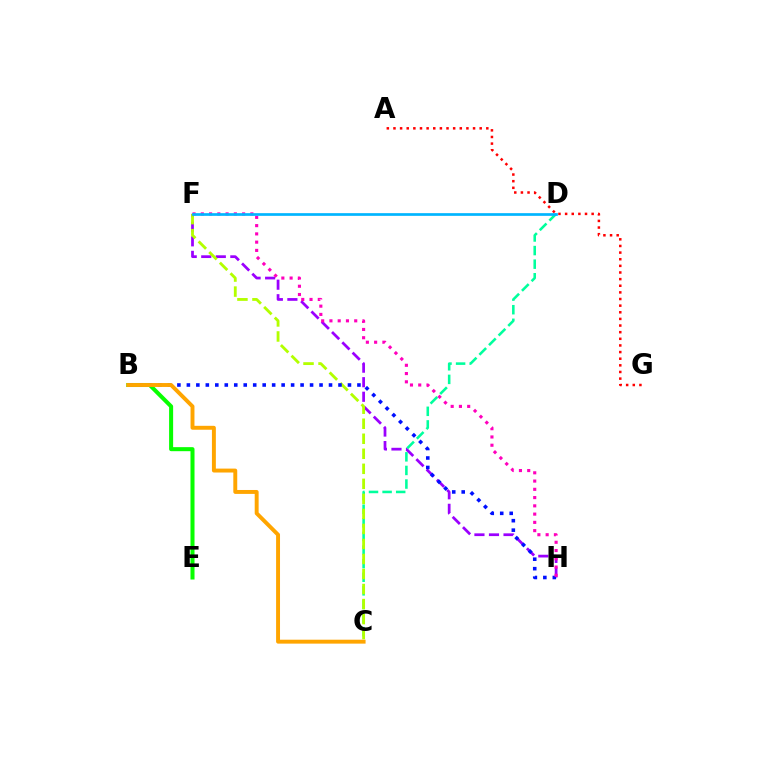{('A', 'G'): [{'color': '#ff0000', 'line_style': 'dotted', 'thickness': 1.8}], ('F', 'H'): [{'color': '#9b00ff', 'line_style': 'dashed', 'thickness': 1.98}, {'color': '#ff00bd', 'line_style': 'dotted', 'thickness': 2.24}], ('B', 'E'): [{'color': '#08ff00', 'line_style': 'solid', 'thickness': 2.9}], ('C', 'D'): [{'color': '#00ff9d', 'line_style': 'dashed', 'thickness': 1.85}], ('C', 'F'): [{'color': '#b3ff00', 'line_style': 'dashed', 'thickness': 2.04}], ('B', 'H'): [{'color': '#0010ff', 'line_style': 'dotted', 'thickness': 2.57}], ('D', 'F'): [{'color': '#00b5ff', 'line_style': 'solid', 'thickness': 1.94}], ('B', 'C'): [{'color': '#ffa500', 'line_style': 'solid', 'thickness': 2.83}]}